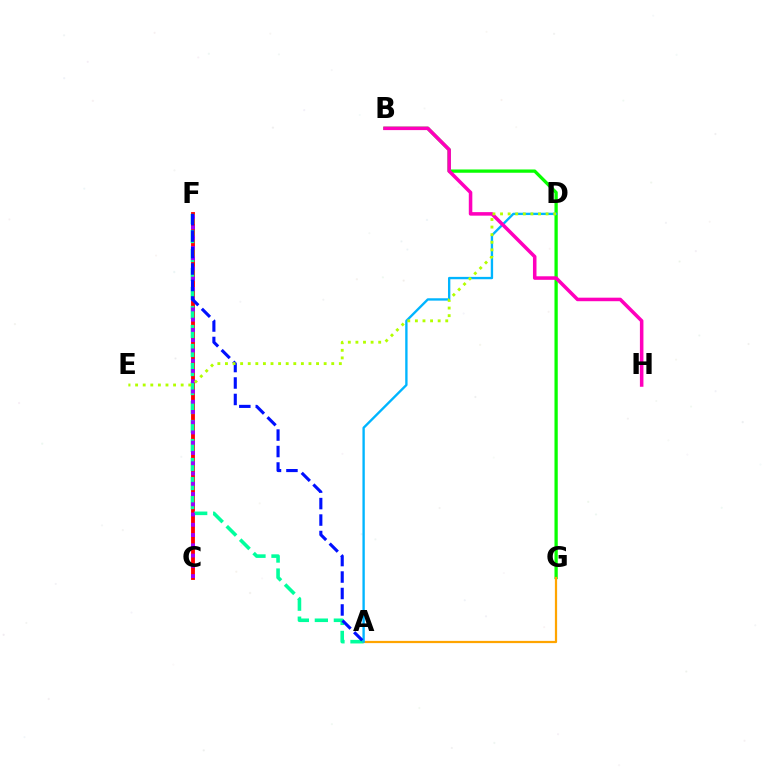{('C', 'F'): [{'color': '#ff0000', 'line_style': 'solid', 'thickness': 2.77}, {'color': '#9b00ff', 'line_style': 'dotted', 'thickness': 2.79}], ('A', 'F'): [{'color': '#00ff9d', 'line_style': 'dashed', 'thickness': 2.58}, {'color': '#0010ff', 'line_style': 'dashed', 'thickness': 2.24}], ('B', 'G'): [{'color': '#08ff00', 'line_style': 'solid', 'thickness': 2.36}], ('A', 'G'): [{'color': '#ffa500', 'line_style': 'solid', 'thickness': 1.6}], ('A', 'D'): [{'color': '#00b5ff', 'line_style': 'solid', 'thickness': 1.7}], ('B', 'H'): [{'color': '#ff00bd', 'line_style': 'solid', 'thickness': 2.54}], ('D', 'E'): [{'color': '#b3ff00', 'line_style': 'dotted', 'thickness': 2.06}]}